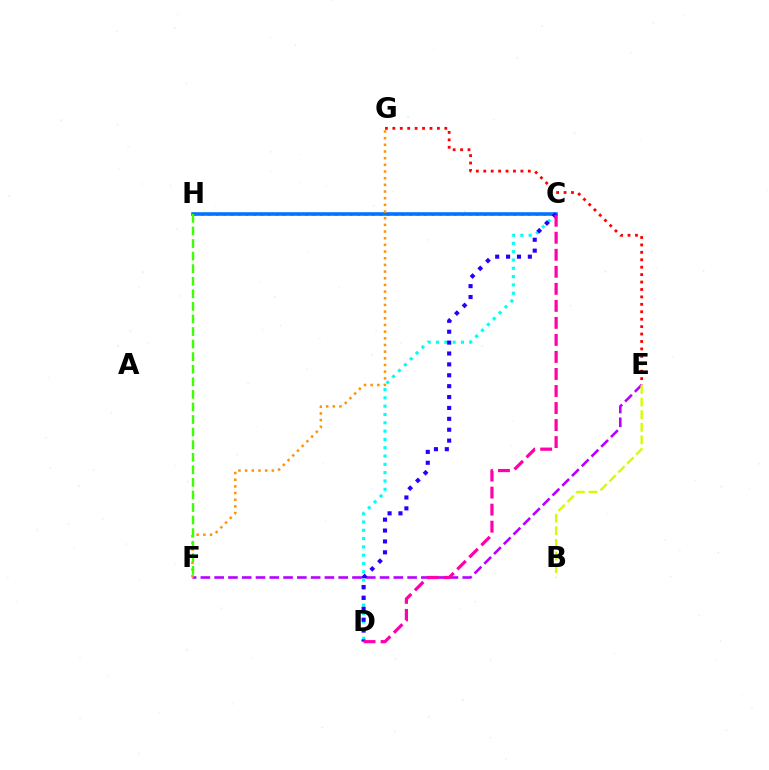{('C', 'D'): [{'color': '#00fff6', 'line_style': 'dotted', 'thickness': 2.26}, {'color': '#2500ff', 'line_style': 'dotted', 'thickness': 2.96}, {'color': '#ff00ac', 'line_style': 'dashed', 'thickness': 2.31}], ('E', 'G'): [{'color': '#ff0000', 'line_style': 'dotted', 'thickness': 2.02}], ('E', 'F'): [{'color': '#b900ff', 'line_style': 'dashed', 'thickness': 1.87}], ('C', 'H'): [{'color': '#00ff5c', 'line_style': 'dotted', 'thickness': 2.02}, {'color': '#0074ff', 'line_style': 'solid', 'thickness': 2.6}], ('F', 'G'): [{'color': '#ff9400', 'line_style': 'dotted', 'thickness': 1.81}], ('F', 'H'): [{'color': '#3dff00', 'line_style': 'dashed', 'thickness': 1.71}], ('B', 'E'): [{'color': '#d1ff00', 'line_style': 'dashed', 'thickness': 1.71}]}